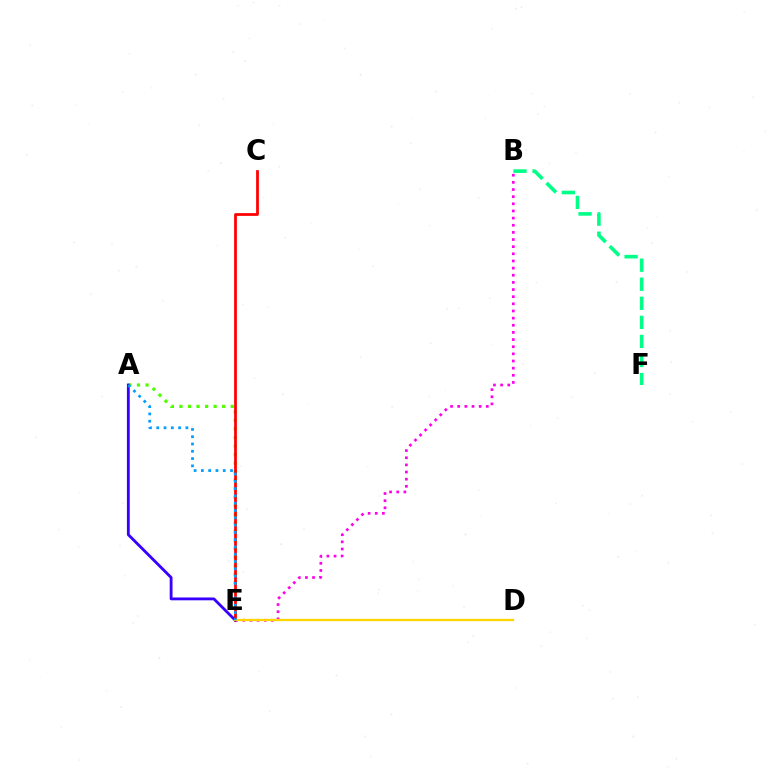{('A', 'E'): [{'color': '#4fff00', 'line_style': 'dotted', 'thickness': 2.32}, {'color': '#3700ff', 'line_style': 'solid', 'thickness': 2.04}, {'color': '#009eff', 'line_style': 'dotted', 'thickness': 1.98}], ('C', 'E'): [{'color': '#ff0000', 'line_style': 'solid', 'thickness': 1.98}], ('B', 'E'): [{'color': '#ff00ed', 'line_style': 'dotted', 'thickness': 1.94}], ('B', 'F'): [{'color': '#00ff86', 'line_style': 'dashed', 'thickness': 2.59}], ('D', 'E'): [{'color': '#ffd500', 'line_style': 'solid', 'thickness': 1.64}]}